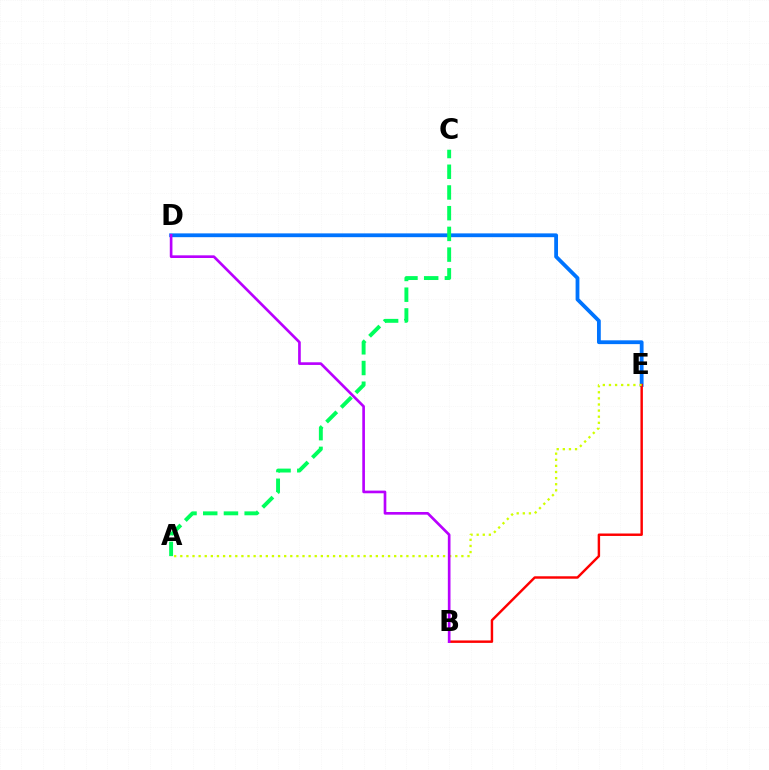{('D', 'E'): [{'color': '#0074ff', 'line_style': 'solid', 'thickness': 2.73}], ('B', 'E'): [{'color': '#ff0000', 'line_style': 'solid', 'thickness': 1.76}], ('A', 'E'): [{'color': '#d1ff00', 'line_style': 'dotted', 'thickness': 1.66}], ('A', 'C'): [{'color': '#00ff5c', 'line_style': 'dashed', 'thickness': 2.81}], ('B', 'D'): [{'color': '#b900ff', 'line_style': 'solid', 'thickness': 1.92}]}